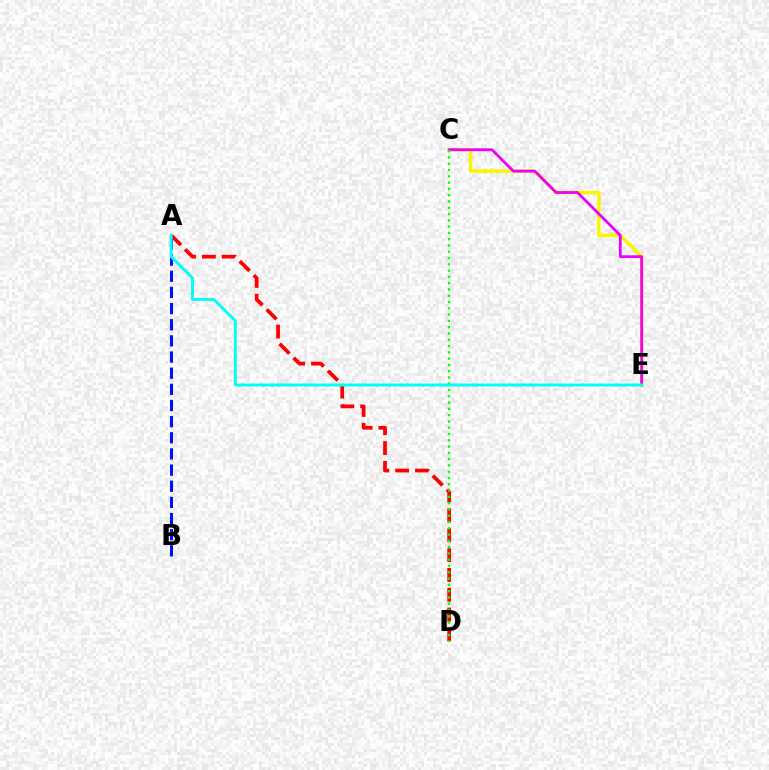{('A', 'D'): [{'color': '#ff0000', 'line_style': 'dashed', 'thickness': 2.69}], ('C', 'E'): [{'color': '#fcf500', 'line_style': 'solid', 'thickness': 2.52}, {'color': '#ee00ff', 'line_style': 'solid', 'thickness': 2.01}], ('C', 'D'): [{'color': '#08ff00', 'line_style': 'dotted', 'thickness': 1.71}], ('A', 'B'): [{'color': '#0010ff', 'line_style': 'dashed', 'thickness': 2.19}], ('A', 'E'): [{'color': '#00fff6', 'line_style': 'solid', 'thickness': 2.13}]}